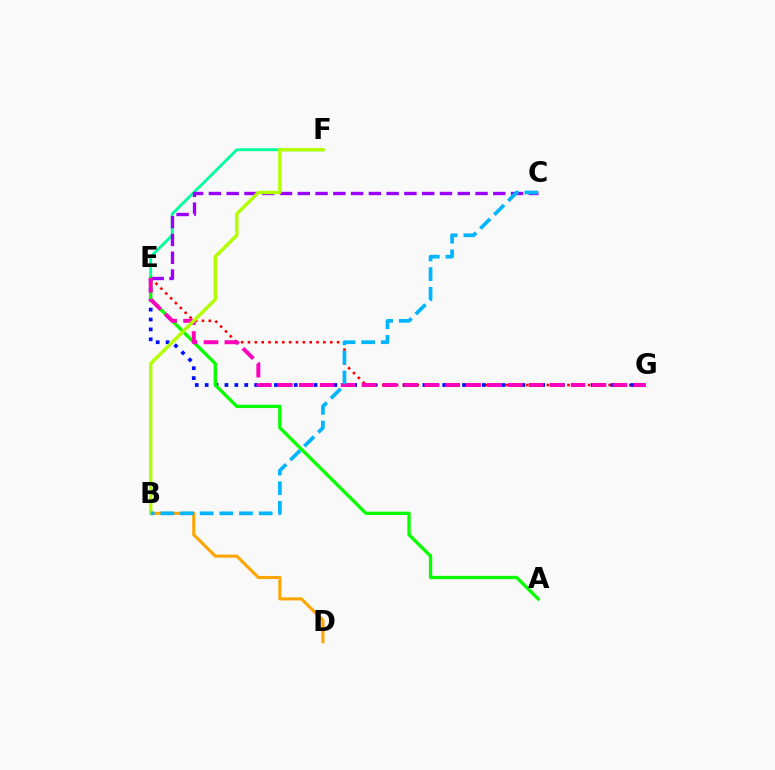{('E', 'G'): [{'color': '#ff0000', 'line_style': 'dotted', 'thickness': 1.86}, {'color': '#0010ff', 'line_style': 'dotted', 'thickness': 2.69}, {'color': '#ff00bd', 'line_style': 'dashed', 'thickness': 2.84}], ('B', 'D'): [{'color': '#ffa500', 'line_style': 'solid', 'thickness': 2.21}], ('E', 'F'): [{'color': '#00ff9d', 'line_style': 'solid', 'thickness': 2.05}], ('A', 'E'): [{'color': '#08ff00', 'line_style': 'solid', 'thickness': 2.39}], ('C', 'E'): [{'color': '#9b00ff', 'line_style': 'dashed', 'thickness': 2.41}], ('B', 'F'): [{'color': '#b3ff00', 'line_style': 'solid', 'thickness': 2.47}], ('B', 'C'): [{'color': '#00b5ff', 'line_style': 'dashed', 'thickness': 2.67}]}